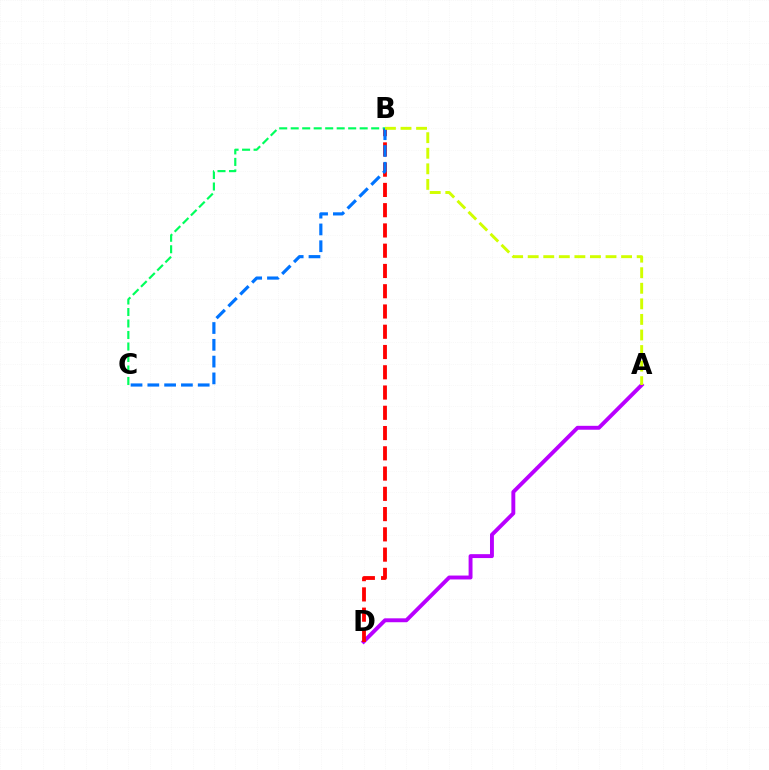{('A', 'D'): [{'color': '#b900ff', 'line_style': 'solid', 'thickness': 2.81}], ('B', 'D'): [{'color': '#ff0000', 'line_style': 'dashed', 'thickness': 2.75}], ('B', 'C'): [{'color': '#00ff5c', 'line_style': 'dashed', 'thickness': 1.56}, {'color': '#0074ff', 'line_style': 'dashed', 'thickness': 2.28}], ('A', 'B'): [{'color': '#d1ff00', 'line_style': 'dashed', 'thickness': 2.11}]}